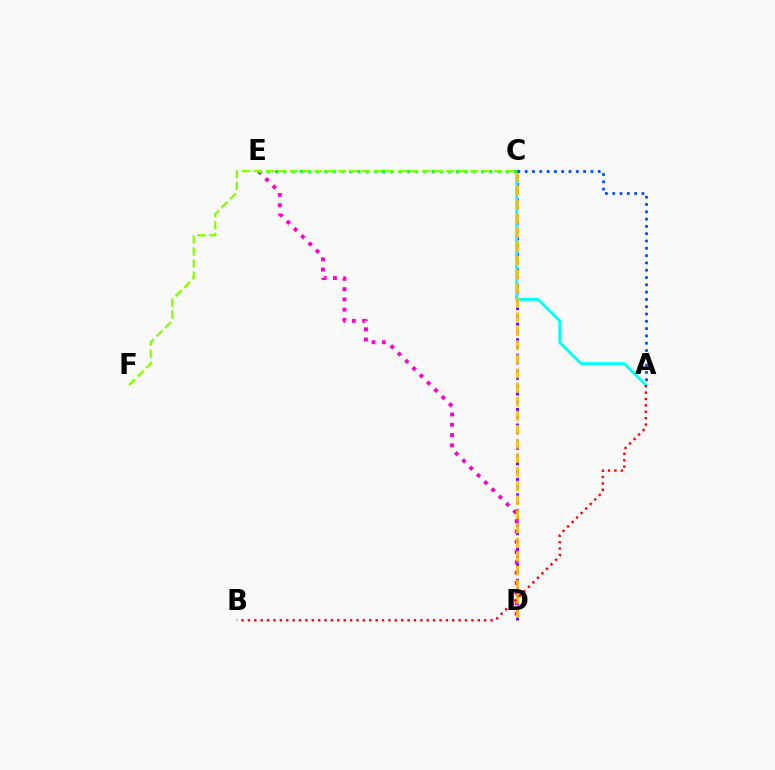{('C', 'D'): [{'color': '#7200ff', 'line_style': 'dotted', 'thickness': 2.11}, {'color': '#ffbd00', 'line_style': 'dashed', 'thickness': 1.91}], ('D', 'E'): [{'color': '#ff00cf', 'line_style': 'dotted', 'thickness': 2.79}], ('A', 'C'): [{'color': '#00fff6', 'line_style': 'solid', 'thickness': 2.06}, {'color': '#004bff', 'line_style': 'dotted', 'thickness': 1.98}], ('C', 'E'): [{'color': '#00ff39', 'line_style': 'dotted', 'thickness': 2.24}], ('C', 'F'): [{'color': '#84ff00', 'line_style': 'dashed', 'thickness': 1.63}], ('A', 'B'): [{'color': '#ff0000', 'line_style': 'dotted', 'thickness': 1.74}]}